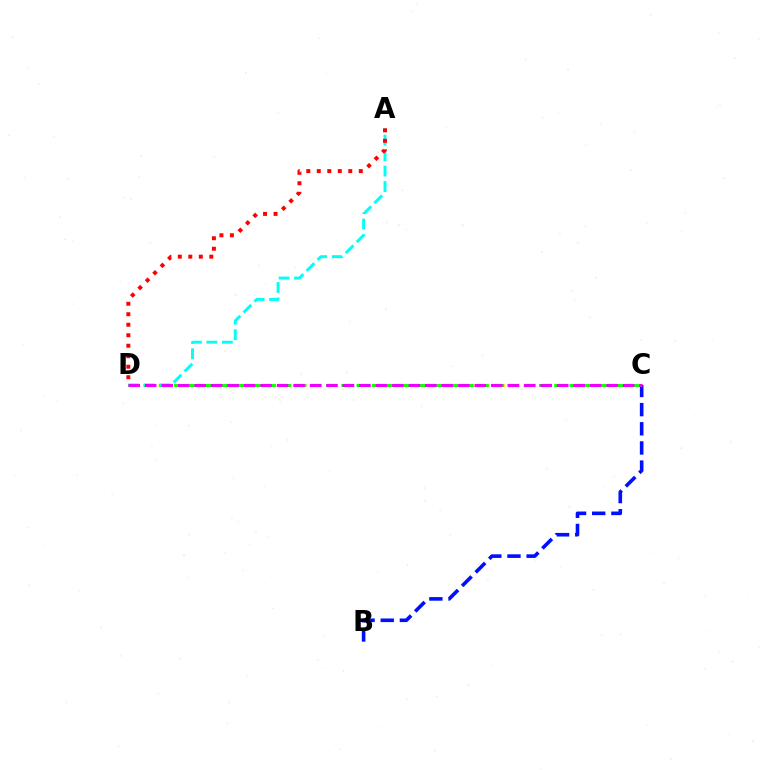{('C', 'D'): [{'color': '#fcf500', 'line_style': 'dotted', 'thickness': 2.07}, {'color': '#08ff00', 'line_style': 'dashed', 'thickness': 2.07}, {'color': '#ee00ff', 'line_style': 'dashed', 'thickness': 2.24}], ('B', 'C'): [{'color': '#0010ff', 'line_style': 'dashed', 'thickness': 2.6}], ('A', 'D'): [{'color': '#00fff6', 'line_style': 'dashed', 'thickness': 2.1}, {'color': '#ff0000', 'line_style': 'dotted', 'thickness': 2.85}]}